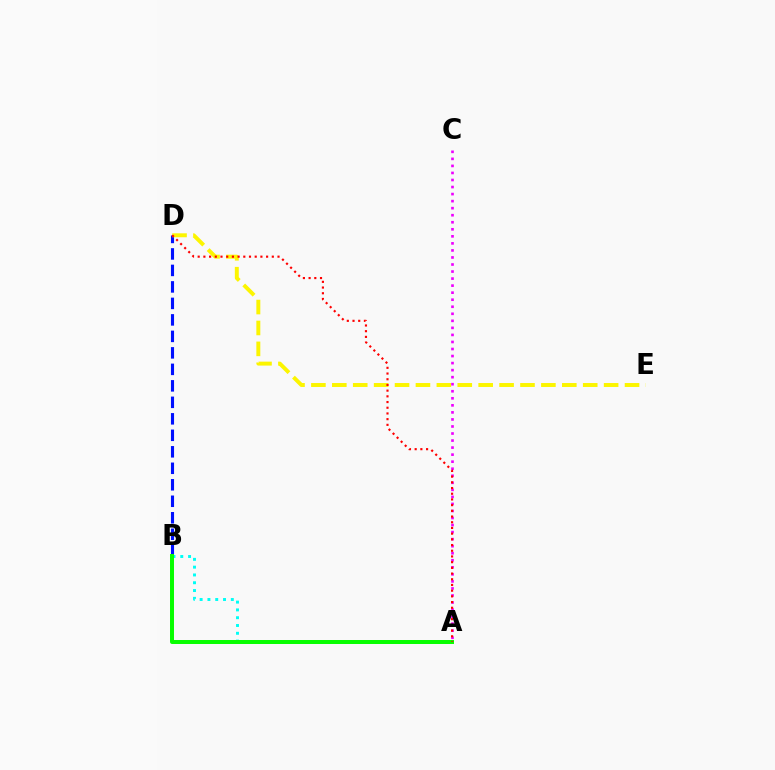{('B', 'D'): [{'color': '#0010ff', 'line_style': 'dashed', 'thickness': 2.24}], ('D', 'E'): [{'color': '#fcf500', 'line_style': 'dashed', 'thickness': 2.84}], ('A', 'B'): [{'color': '#00fff6', 'line_style': 'dotted', 'thickness': 2.12}, {'color': '#08ff00', 'line_style': 'solid', 'thickness': 2.86}], ('A', 'C'): [{'color': '#ee00ff', 'line_style': 'dotted', 'thickness': 1.91}], ('A', 'D'): [{'color': '#ff0000', 'line_style': 'dotted', 'thickness': 1.55}]}